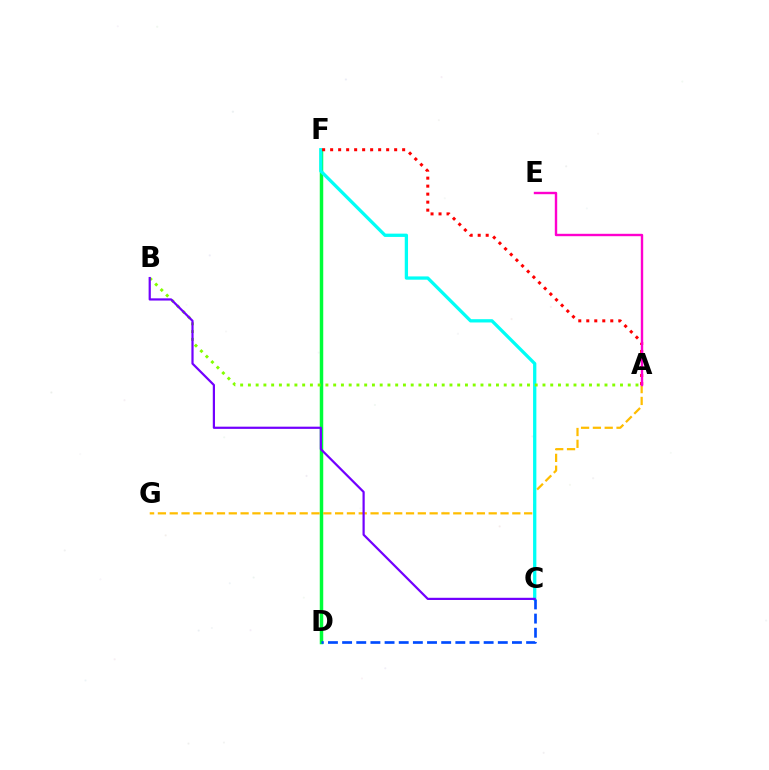{('D', 'F'): [{'color': '#00ff39', 'line_style': 'solid', 'thickness': 2.5}], ('A', 'G'): [{'color': '#ffbd00', 'line_style': 'dashed', 'thickness': 1.6}], ('C', 'F'): [{'color': '#00fff6', 'line_style': 'solid', 'thickness': 2.37}], ('A', 'F'): [{'color': '#ff0000', 'line_style': 'dotted', 'thickness': 2.17}], ('A', 'E'): [{'color': '#ff00cf', 'line_style': 'solid', 'thickness': 1.73}], ('C', 'D'): [{'color': '#004bff', 'line_style': 'dashed', 'thickness': 1.92}], ('A', 'B'): [{'color': '#84ff00', 'line_style': 'dotted', 'thickness': 2.11}], ('B', 'C'): [{'color': '#7200ff', 'line_style': 'solid', 'thickness': 1.59}]}